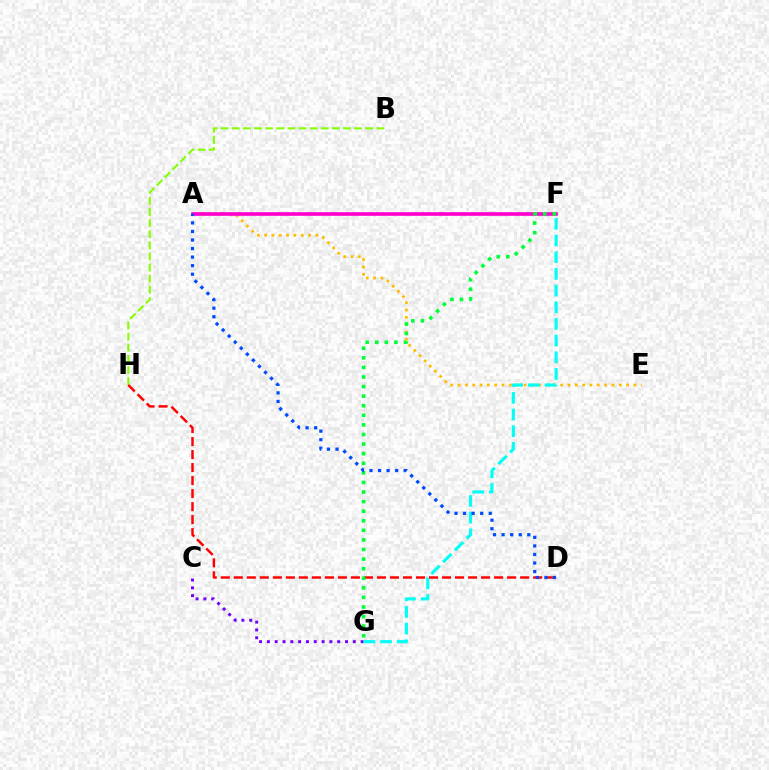{('C', 'G'): [{'color': '#7200ff', 'line_style': 'dotted', 'thickness': 2.12}], ('B', 'H'): [{'color': '#84ff00', 'line_style': 'dashed', 'thickness': 1.51}], ('A', 'E'): [{'color': '#ffbd00', 'line_style': 'dotted', 'thickness': 1.99}], ('A', 'F'): [{'color': '#ff00cf', 'line_style': 'solid', 'thickness': 2.64}], ('F', 'G'): [{'color': '#00fff6', 'line_style': 'dashed', 'thickness': 2.27}, {'color': '#00ff39', 'line_style': 'dotted', 'thickness': 2.6}], ('D', 'H'): [{'color': '#ff0000', 'line_style': 'dashed', 'thickness': 1.77}], ('A', 'D'): [{'color': '#004bff', 'line_style': 'dotted', 'thickness': 2.33}]}